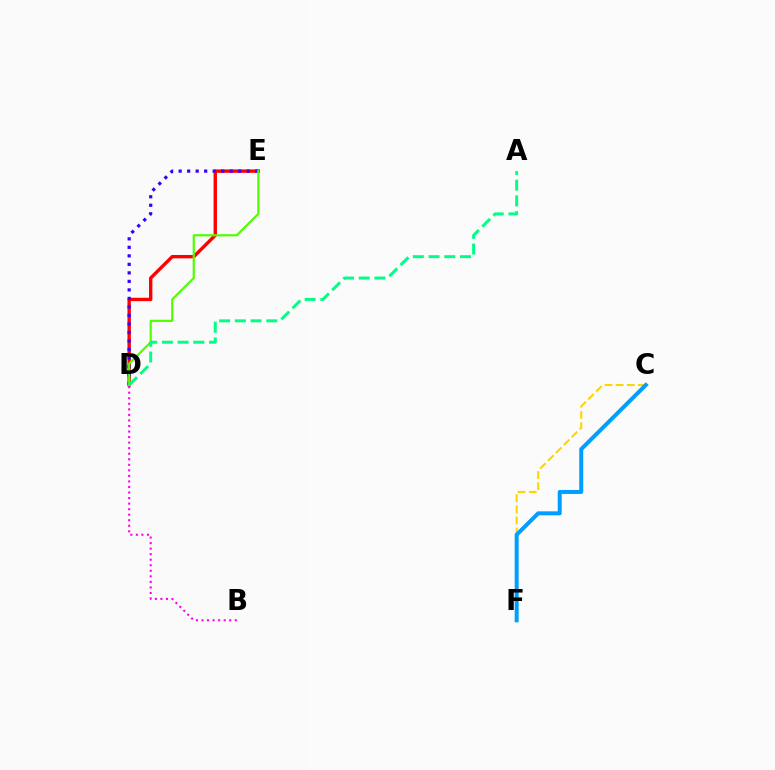{('D', 'E'): [{'color': '#ff0000', 'line_style': 'solid', 'thickness': 2.43}, {'color': '#3700ff', 'line_style': 'dotted', 'thickness': 2.31}, {'color': '#4fff00', 'line_style': 'solid', 'thickness': 1.57}], ('C', 'F'): [{'color': '#ffd500', 'line_style': 'dashed', 'thickness': 1.52}, {'color': '#009eff', 'line_style': 'solid', 'thickness': 2.87}], ('A', 'D'): [{'color': '#00ff86', 'line_style': 'dashed', 'thickness': 2.14}], ('B', 'D'): [{'color': '#ff00ed', 'line_style': 'dotted', 'thickness': 1.51}]}